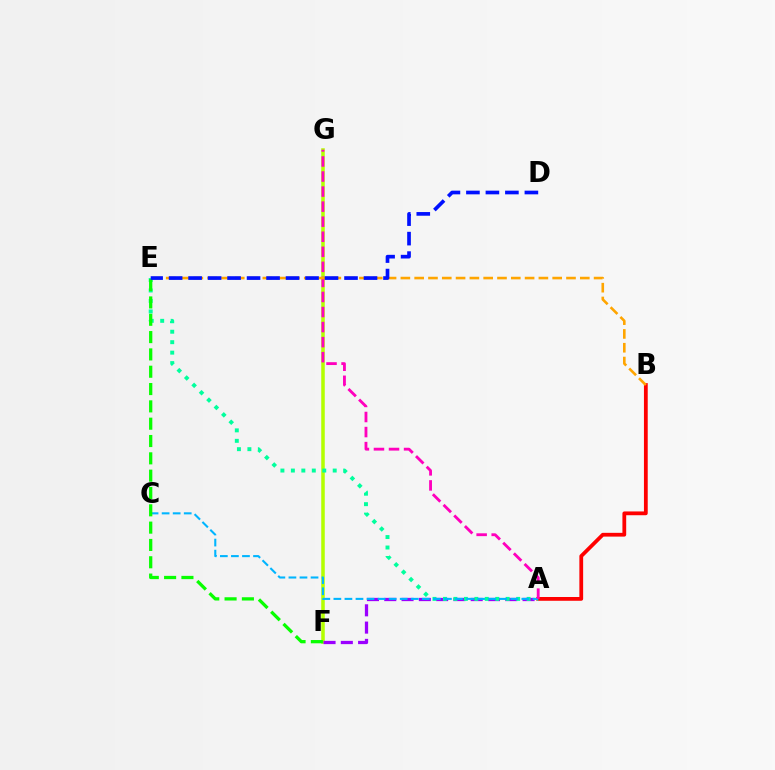{('F', 'G'): [{'color': '#b3ff00', 'line_style': 'solid', 'thickness': 2.54}], ('A', 'B'): [{'color': '#ff0000', 'line_style': 'solid', 'thickness': 2.72}], ('A', 'F'): [{'color': '#9b00ff', 'line_style': 'dashed', 'thickness': 2.35}], ('A', 'E'): [{'color': '#00ff9d', 'line_style': 'dotted', 'thickness': 2.84}], ('A', 'C'): [{'color': '#00b5ff', 'line_style': 'dashed', 'thickness': 1.5}], ('E', 'F'): [{'color': '#08ff00', 'line_style': 'dashed', 'thickness': 2.35}], ('A', 'G'): [{'color': '#ff00bd', 'line_style': 'dashed', 'thickness': 2.04}], ('B', 'E'): [{'color': '#ffa500', 'line_style': 'dashed', 'thickness': 1.88}], ('D', 'E'): [{'color': '#0010ff', 'line_style': 'dashed', 'thickness': 2.65}]}